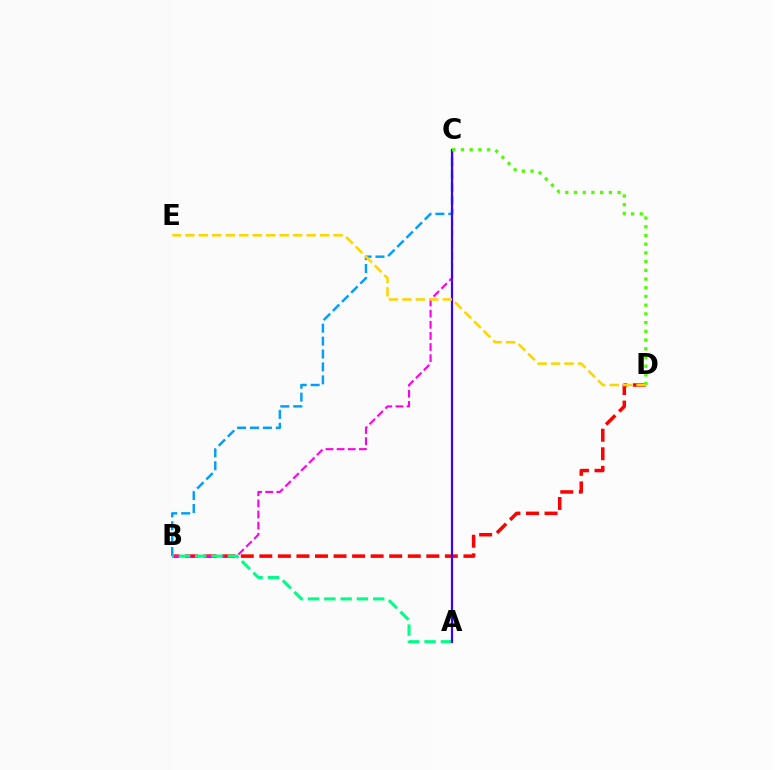{('B', 'D'): [{'color': '#ff0000', 'line_style': 'dashed', 'thickness': 2.52}], ('B', 'C'): [{'color': '#ff00ed', 'line_style': 'dashed', 'thickness': 1.51}, {'color': '#009eff', 'line_style': 'dashed', 'thickness': 1.76}], ('A', 'B'): [{'color': '#00ff86', 'line_style': 'dashed', 'thickness': 2.22}], ('A', 'C'): [{'color': '#3700ff', 'line_style': 'solid', 'thickness': 1.59}], ('C', 'D'): [{'color': '#4fff00', 'line_style': 'dotted', 'thickness': 2.37}], ('D', 'E'): [{'color': '#ffd500', 'line_style': 'dashed', 'thickness': 1.83}]}